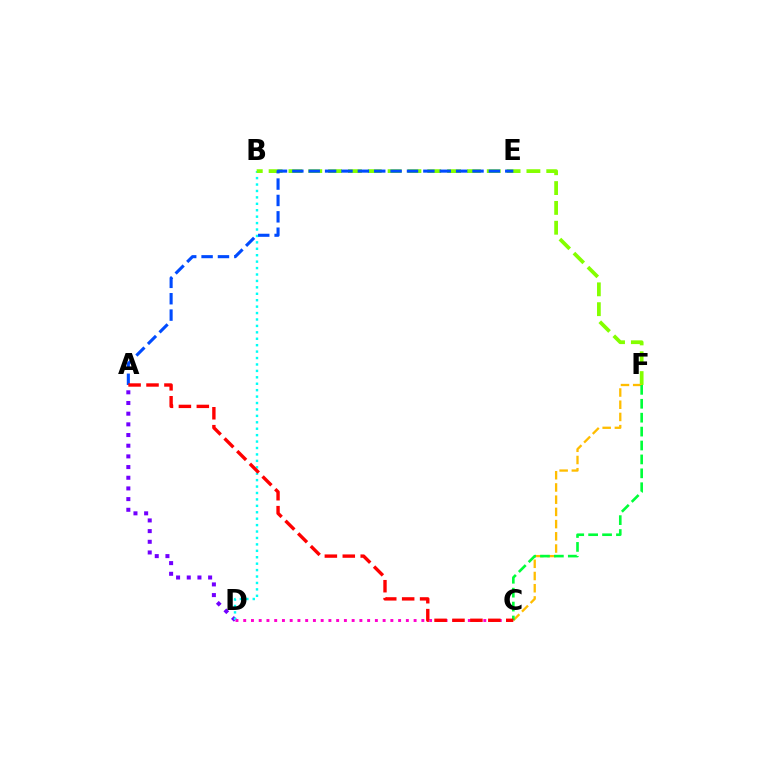{('A', 'D'): [{'color': '#7200ff', 'line_style': 'dotted', 'thickness': 2.9}], ('B', 'D'): [{'color': '#00fff6', 'line_style': 'dotted', 'thickness': 1.75}], ('B', 'F'): [{'color': '#84ff00', 'line_style': 'dashed', 'thickness': 2.69}], ('C', 'D'): [{'color': '#ff00cf', 'line_style': 'dotted', 'thickness': 2.1}], ('C', 'F'): [{'color': '#ffbd00', 'line_style': 'dashed', 'thickness': 1.66}, {'color': '#00ff39', 'line_style': 'dashed', 'thickness': 1.89}], ('A', 'E'): [{'color': '#004bff', 'line_style': 'dashed', 'thickness': 2.23}], ('A', 'C'): [{'color': '#ff0000', 'line_style': 'dashed', 'thickness': 2.44}]}